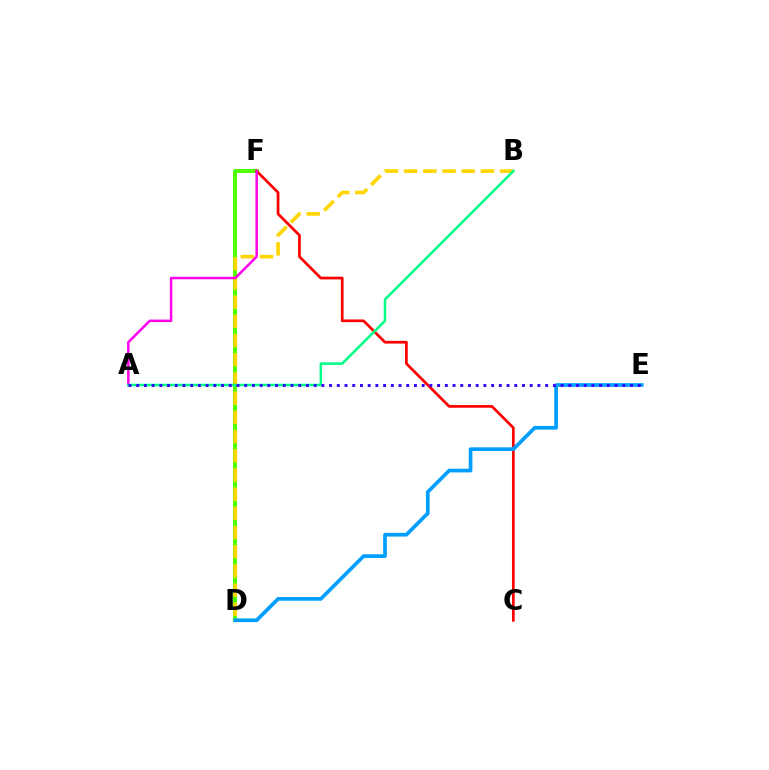{('D', 'F'): [{'color': '#4fff00', 'line_style': 'solid', 'thickness': 2.87}], ('B', 'D'): [{'color': '#ffd500', 'line_style': 'dashed', 'thickness': 2.61}], ('C', 'F'): [{'color': '#ff0000', 'line_style': 'solid', 'thickness': 1.96}], ('A', 'F'): [{'color': '#ff00ed', 'line_style': 'solid', 'thickness': 1.79}], ('D', 'E'): [{'color': '#009eff', 'line_style': 'solid', 'thickness': 2.66}], ('A', 'B'): [{'color': '#00ff86', 'line_style': 'solid', 'thickness': 1.8}], ('A', 'E'): [{'color': '#3700ff', 'line_style': 'dotted', 'thickness': 2.1}]}